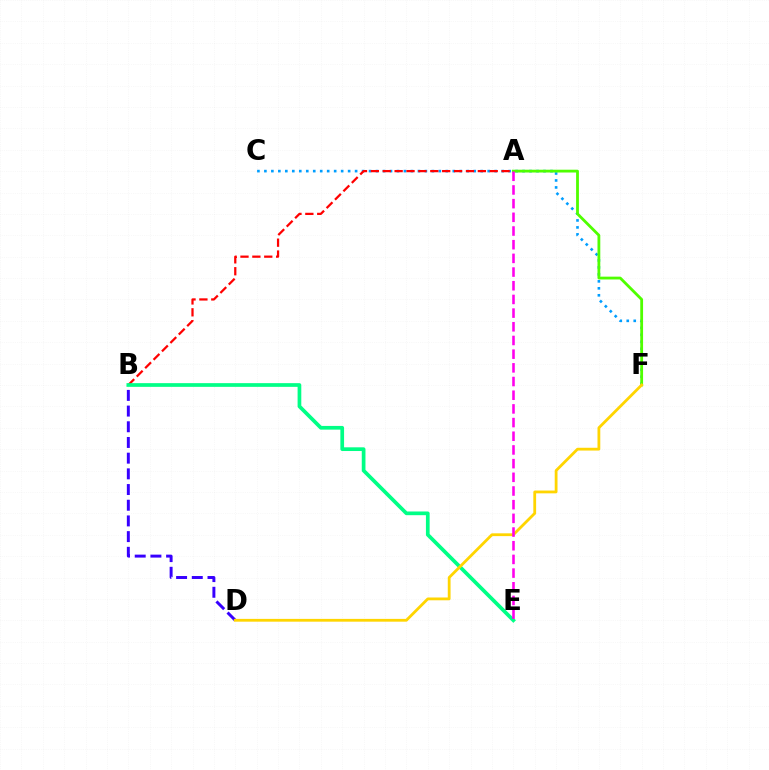{('C', 'F'): [{'color': '#009eff', 'line_style': 'dotted', 'thickness': 1.9}], ('A', 'B'): [{'color': '#ff0000', 'line_style': 'dashed', 'thickness': 1.62}], ('B', 'D'): [{'color': '#3700ff', 'line_style': 'dashed', 'thickness': 2.13}], ('A', 'F'): [{'color': '#4fff00', 'line_style': 'solid', 'thickness': 2.02}], ('B', 'E'): [{'color': '#00ff86', 'line_style': 'solid', 'thickness': 2.67}], ('D', 'F'): [{'color': '#ffd500', 'line_style': 'solid', 'thickness': 2.01}], ('A', 'E'): [{'color': '#ff00ed', 'line_style': 'dashed', 'thickness': 1.86}]}